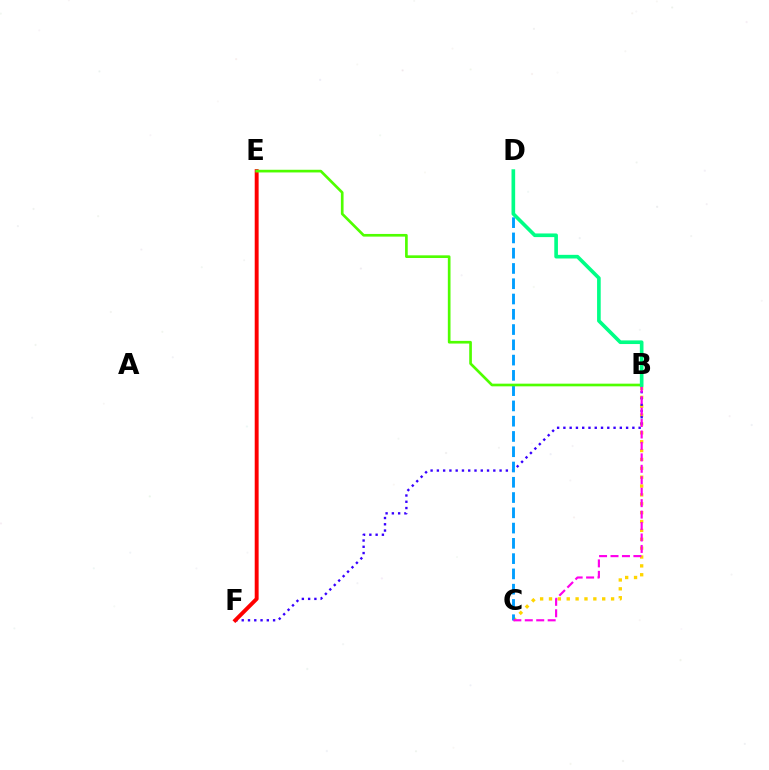{('B', 'C'): [{'color': '#ffd500', 'line_style': 'dotted', 'thickness': 2.41}, {'color': '#ff00ed', 'line_style': 'dashed', 'thickness': 1.56}], ('B', 'F'): [{'color': '#3700ff', 'line_style': 'dotted', 'thickness': 1.7}], ('C', 'D'): [{'color': '#009eff', 'line_style': 'dashed', 'thickness': 2.07}], ('E', 'F'): [{'color': '#ff0000', 'line_style': 'solid', 'thickness': 2.82}], ('B', 'E'): [{'color': '#4fff00', 'line_style': 'solid', 'thickness': 1.92}], ('B', 'D'): [{'color': '#00ff86', 'line_style': 'solid', 'thickness': 2.62}]}